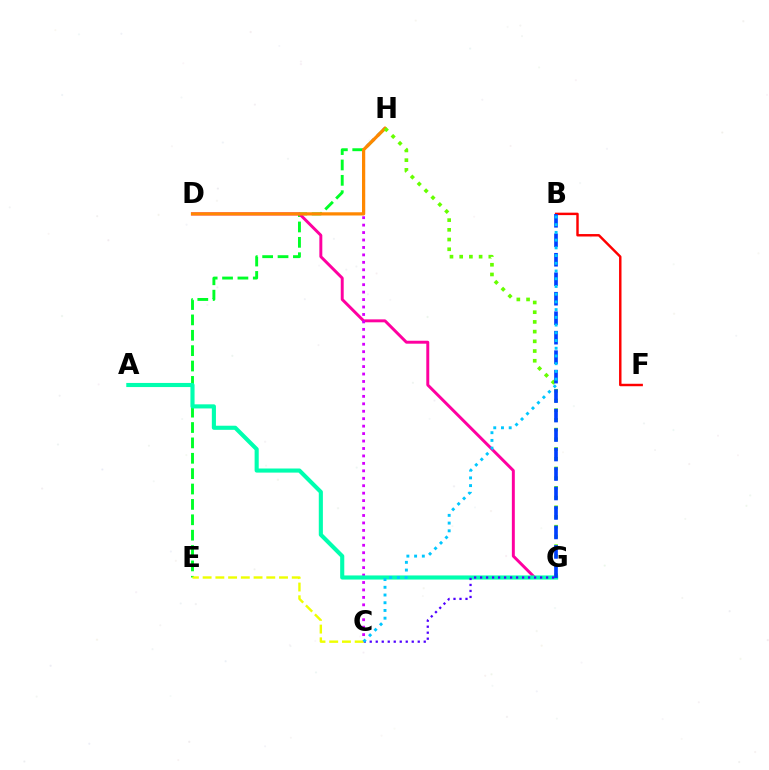{('E', 'H'): [{'color': '#00ff27', 'line_style': 'dashed', 'thickness': 2.09}], ('D', 'G'): [{'color': '#ff00a0', 'line_style': 'solid', 'thickness': 2.12}], ('C', 'H'): [{'color': '#d600ff', 'line_style': 'dotted', 'thickness': 2.02}], ('A', 'G'): [{'color': '#00ffaf', 'line_style': 'solid', 'thickness': 2.96}], ('B', 'F'): [{'color': '#ff0000', 'line_style': 'solid', 'thickness': 1.76}], ('C', 'G'): [{'color': '#4f00ff', 'line_style': 'dotted', 'thickness': 1.63}], ('C', 'E'): [{'color': '#eeff00', 'line_style': 'dashed', 'thickness': 1.73}], ('D', 'H'): [{'color': '#ff8800', 'line_style': 'solid', 'thickness': 2.33}], ('G', 'H'): [{'color': '#66ff00', 'line_style': 'dotted', 'thickness': 2.64}], ('B', 'G'): [{'color': '#003fff', 'line_style': 'dashed', 'thickness': 2.65}], ('B', 'C'): [{'color': '#00c7ff', 'line_style': 'dotted', 'thickness': 2.1}]}